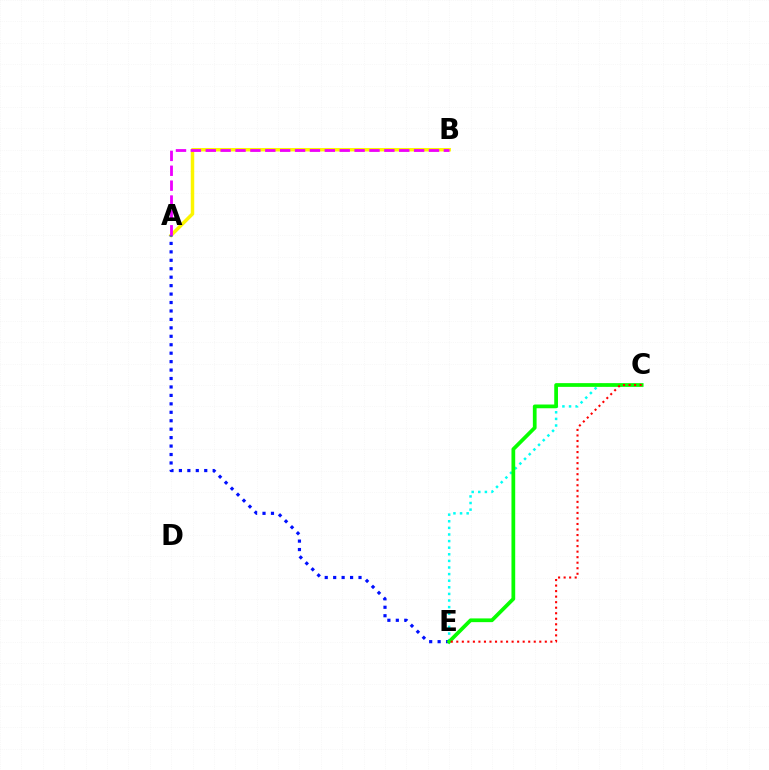{('A', 'B'): [{'color': '#fcf500', 'line_style': 'solid', 'thickness': 2.5}, {'color': '#ee00ff', 'line_style': 'dashed', 'thickness': 2.02}], ('A', 'E'): [{'color': '#0010ff', 'line_style': 'dotted', 'thickness': 2.29}], ('C', 'E'): [{'color': '#00fff6', 'line_style': 'dotted', 'thickness': 1.79}, {'color': '#08ff00', 'line_style': 'solid', 'thickness': 2.69}, {'color': '#ff0000', 'line_style': 'dotted', 'thickness': 1.5}]}